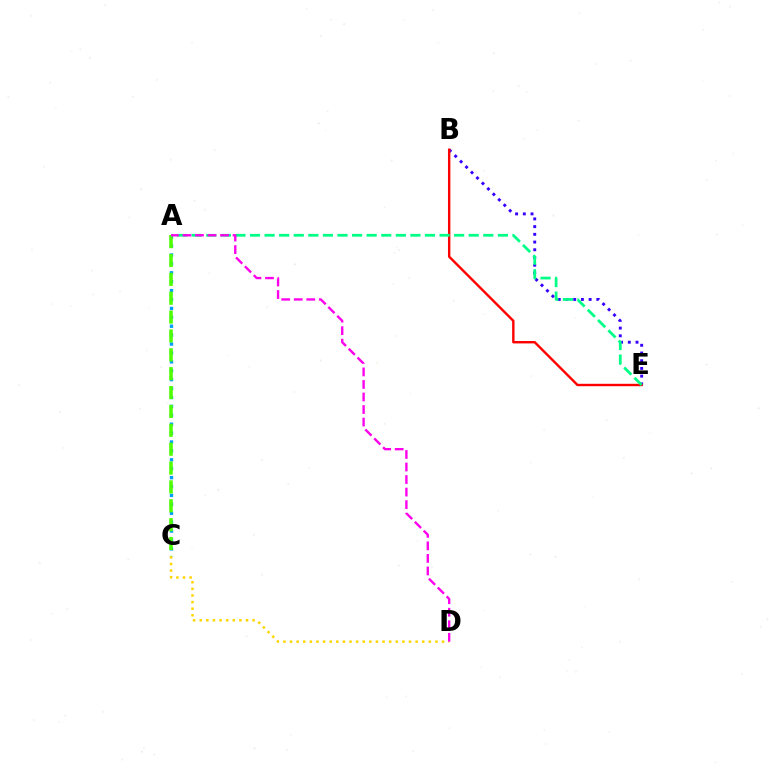{('B', 'E'): [{'color': '#3700ff', 'line_style': 'dotted', 'thickness': 2.1}, {'color': '#ff0000', 'line_style': 'solid', 'thickness': 1.73}], ('A', 'C'): [{'color': '#009eff', 'line_style': 'dotted', 'thickness': 2.42}, {'color': '#4fff00', 'line_style': 'dashed', 'thickness': 2.56}], ('A', 'E'): [{'color': '#00ff86', 'line_style': 'dashed', 'thickness': 1.98}], ('C', 'D'): [{'color': '#ffd500', 'line_style': 'dotted', 'thickness': 1.8}], ('A', 'D'): [{'color': '#ff00ed', 'line_style': 'dashed', 'thickness': 1.7}]}